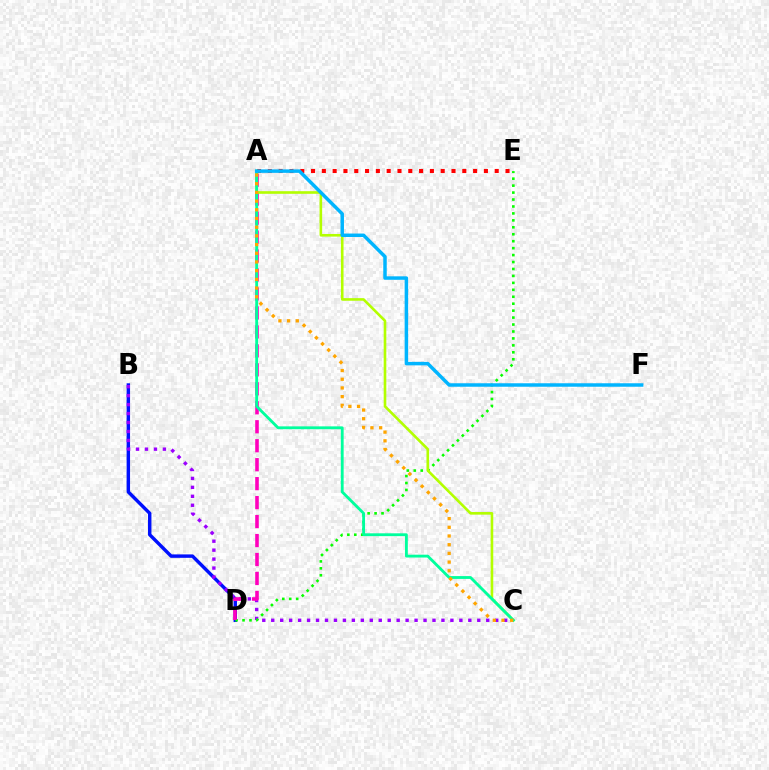{('B', 'D'): [{'color': '#0010ff', 'line_style': 'solid', 'thickness': 2.47}], ('B', 'C'): [{'color': '#9b00ff', 'line_style': 'dotted', 'thickness': 2.43}], ('A', 'E'): [{'color': '#ff0000', 'line_style': 'dotted', 'thickness': 2.94}], ('D', 'E'): [{'color': '#08ff00', 'line_style': 'dotted', 'thickness': 1.89}], ('A', 'D'): [{'color': '#ff00bd', 'line_style': 'dashed', 'thickness': 2.58}], ('A', 'C'): [{'color': '#b3ff00', 'line_style': 'solid', 'thickness': 1.89}, {'color': '#00ff9d', 'line_style': 'solid', 'thickness': 2.04}, {'color': '#ffa500', 'line_style': 'dotted', 'thickness': 2.36}], ('A', 'F'): [{'color': '#00b5ff', 'line_style': 'solid', 'thickness': 2.5}]}